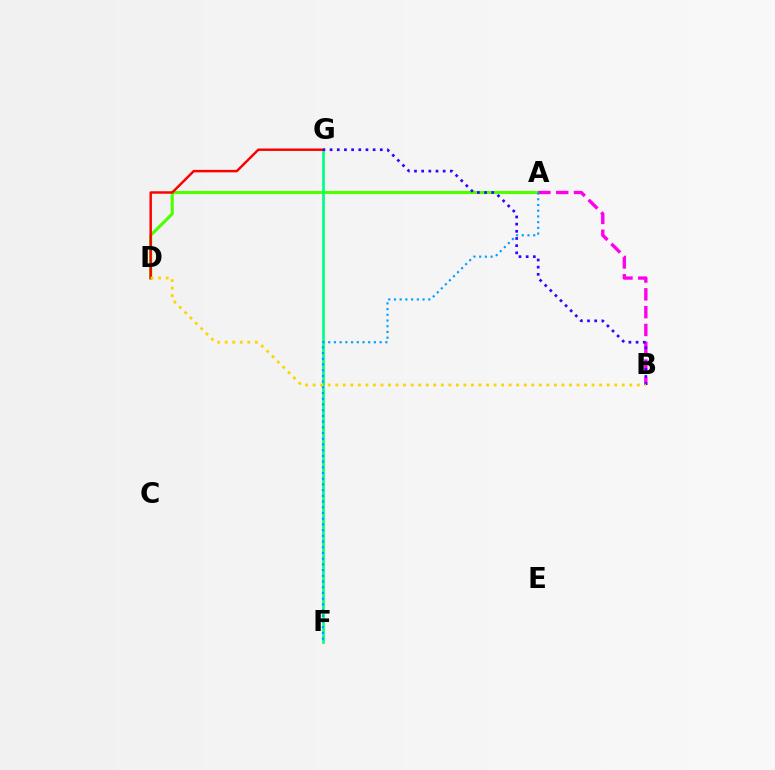{('A', 'D'): [{'color': '#4fff00', 'line_style': 'solid', 'thickness': 2.25}], ('A', 'B'): [{'color': '#ff00ed', 'line_style': 'dashed', 'thickness': 2.42}], ('F', 'G'): [{'color': '#00ff86', 'line_style': 'solid', 'thickness': 1.95}], ('D', 'G'): [{'color': '#ff0000', 'line_style': 'solid', 'thickness': 1.77}], ('B', 'G'): [{'color': '#3700ff', 'line_style': 'dotted', 'thickness': 1.95}], ('B', 'D'): [{'color': '#ffd500', 'line_style': 'dotted', 'thickness': 2.05}], ('A', 'F'): [{'color': '#009eff', 'line_style': 'dotted', 'thickness': 1.55}]}